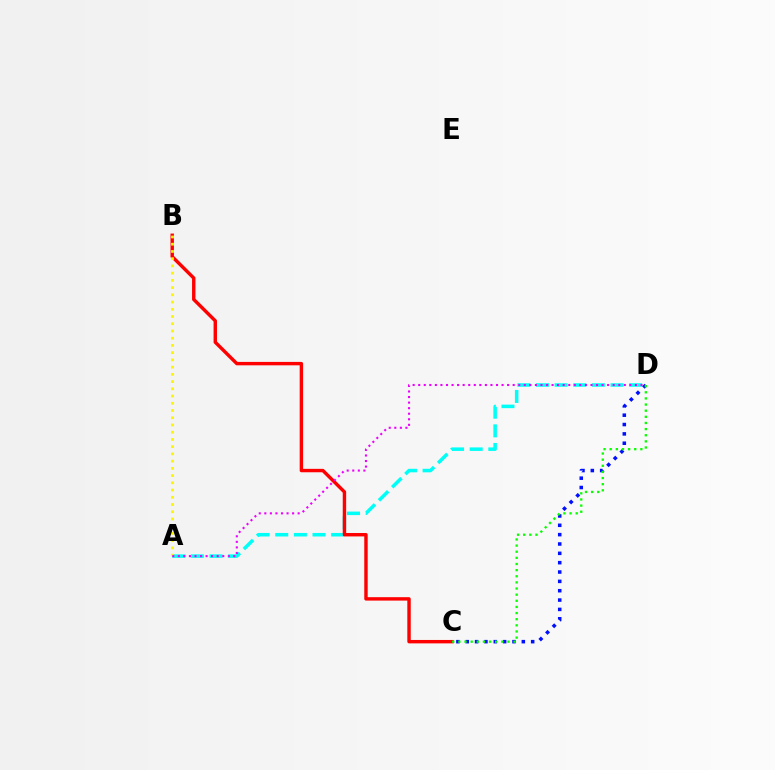{('A', 'D'): [{'color': '#00fff6', 'line_style': 'dashed', 'thickness': 2.53}, {'color': '#ee00ff', 'line_style': 'dotted', 'thickness': 1.51}], ('B', 'C'): [{'color': '#ff0000', 'line_style': 'solid', 'thickness': 2.46}], ('C', 'D'): [{'color': '#0010ff', 'line_style': 'dotted', 'thickness': 2.54}, {'color': '#08ff00', 'line_style': 'dotted', 'thickness': 1.67}], ('A', 'B'): [{'color': '#fcf500', 'line_style': 'dotted', 'thickness': 1.96}]}